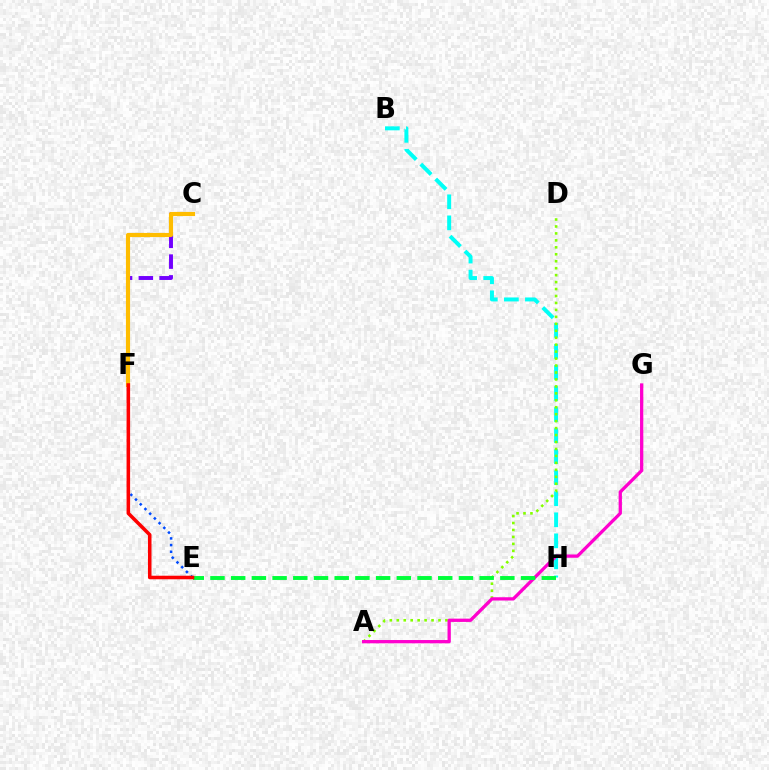{('B', 'H'): [{'color': '#00fff6', 'line_style': 'dashed', 'thickness': 2.86}], ('A', 'D'): [{'color': '#84ff00', 'line_style': 'dotted', 'thickness': 1.89}], ('A', 'G'): [{'color': '#ff00cf', 'line_style': 'solid', 'thickness': 2.36}], ('E', 'H'): [{'color': '#00ff39', 'line_style': 'dashed', 'thickness': 2.81}], ('C', 'F'): [{'color': '#7200ff', 'line_style': 'dashed', 'thickness': 2.82}, {'color': '#ffbd00', 'line_style': 'solid', 'thickness': 2.98}], ('E', 'F'): [{'color': '#004bff', 'line_style': 'dotted', 'thickness': 1.81}, {'color': '#ff0000', 'line_style': 'solid', 'thickness': 2.55}]}